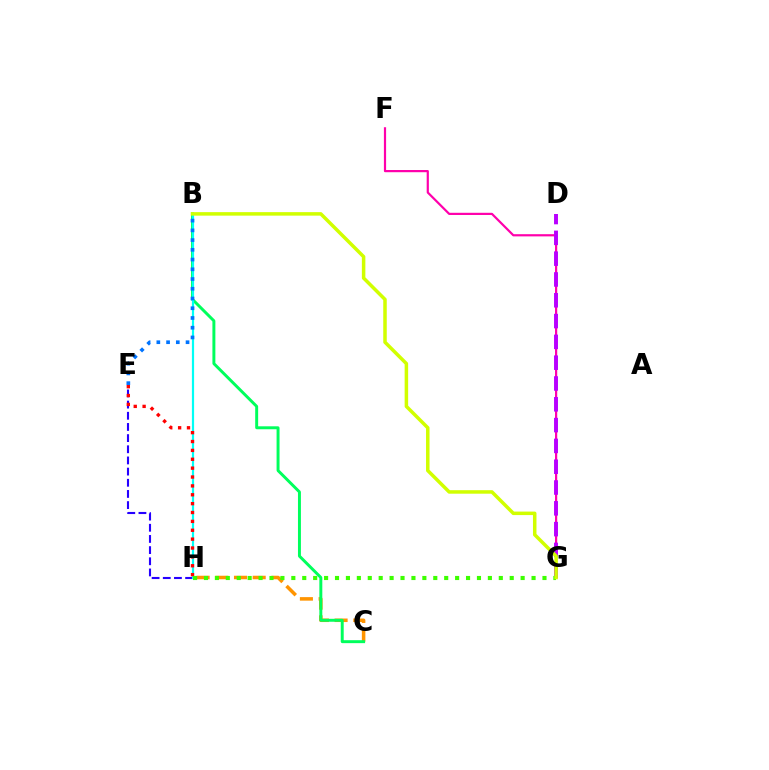{('C', 'H'): [{'color': '#ff9400', 'line_style': 'dashed', 'thickness': 2.54}], ('E', 'H'): [{'color': '#2500ff', 'line_style': 'dashed', 'thickness': 1.52}, {'color': '#ff0000', 'line_style': 'dotted', 'thickness': 2.41}], ('F', 'G'): [{'color': '#ff00ac', 'line_style': 'solid', 'thickness': 1.58}], ('D', 'G'): [{'color': '#b900ff', 'line_style': 'dashed', 'thickness': 2.83}], ('B', 'C'): [{'color': '#00ff5c', 'line_style': 'solid', 'thickness': 2.13}], ('B', 'H'): [{'color': '#00fff6', 'line_style': 'solid', 'thickness': 1.58}], ('B', 'E'): [{'color': '#0074ff', 'line_style': 'dotted', 'thickness': 2.65}], ('G', 'H'): [{'color': '#3dff00', 'line_style': 'dotted', 'thickness': 2.97}], ('B', 'G'): [{'color': '#d1ff00', 'line_style': 'solid', 'thickness': 2.52}]}